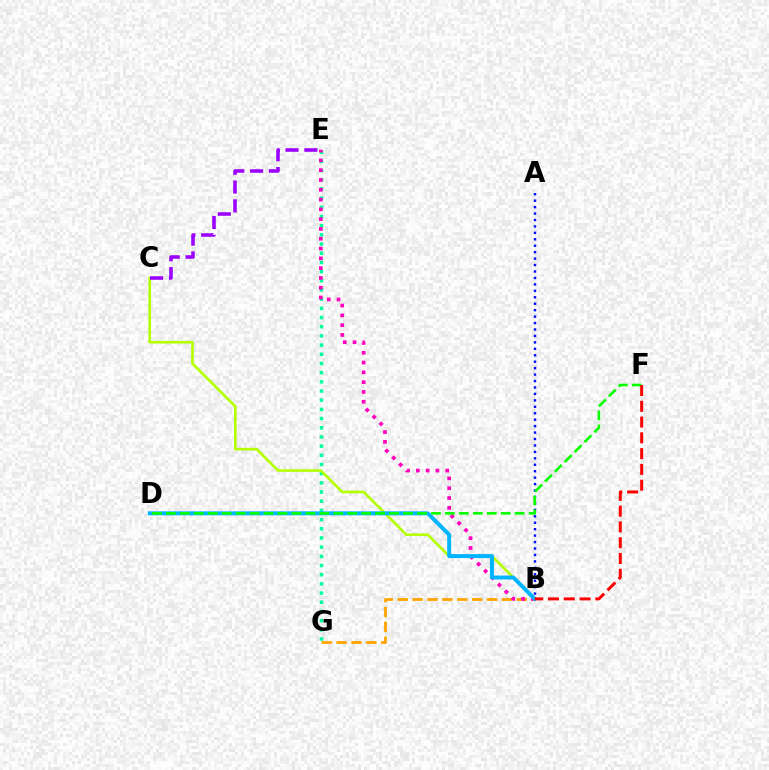{('E', 'G'): [{'color': '#00ff9d', 'line_style': 'dotted', 'thickness': 2.5}], ('B', 'C'): [{'color': '#b3ff00', 'line_style': 'solid', 'thickness': 1.89}], ('B', 'G'): [{'color': '#ffa500', 'line_style': 'dashed', 'thickness': 2.02}], ('A', 'B'): [{'color': '#0010ff', 'line_style': 'dotted', 'thickness': 1.75}], ('B', 'E'): [{'color': '#ff00bd', 'line_style': 'dotted', 'thickness': 2.66}], ('C', 'E'): [{'color': '#9b00ff', 'line_style': 'dashed', 'thickness': 2.56}], ('B', 'D'): [{'color': '#00b5ff', 'line_style': 'solid', 'thickness': 2.85}], ('D', 'F'): [{'color': '#08ff00', 'line_style': 'dashed', 'thickness': 1.9}], ('B', 'F'): [{'color': '#ff0000', 'line_style': 'dashed', 'thickness': 2.14}]}